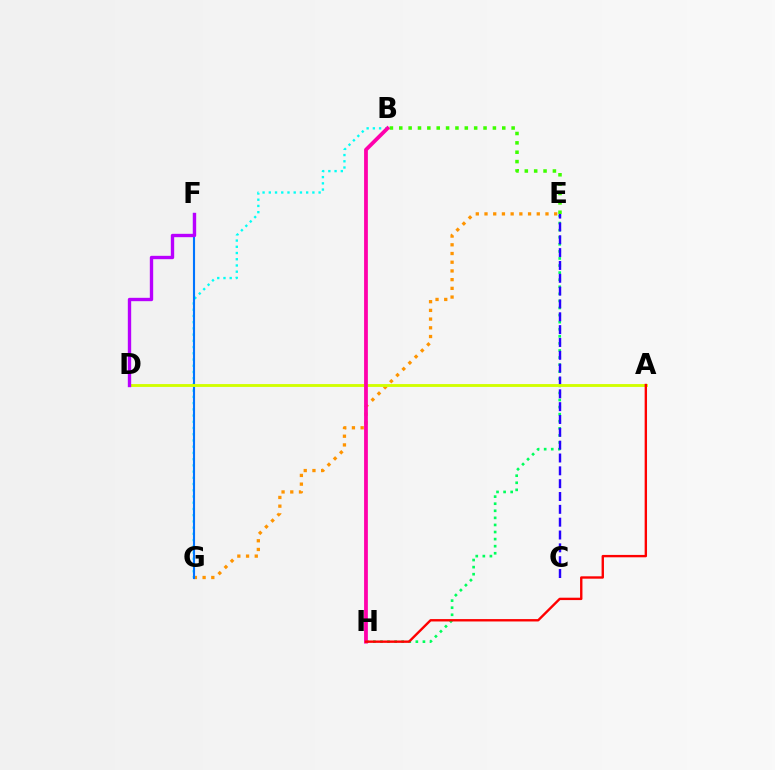{('E', 'H'): [{'color': '#00ff5c', 'line_style': 'dotted', 'thickness': 1.92}], ('B', 'G'): [{'color': '#00fff6', 'line_style': 'dotted', 'thickness': 1.69}], ('E', 'G'): [{'color': '#ff9400', 'line_style': 'dotted', 'thickness': 2.37}], ('B', 'E'): [{'color': '#3dff00', 'line_style': 'dotted', 'thickness': 2.54}], ('C', 'E'): [{'color': '#2500ff', 'line_style': 'dashed', 'thickness': 1.74}], ('F', 'G'): [{'color': '#0074ff', 'line_style': 'solid', 'thickness': 1.52}], ('A', 'D'): [{'color': '#d1ff00', 'line_style': 'solid', 'thickness': 2.07}], ('B', 'H'): [{'color': '#ff00ac', 'line_style': 'solid', 'thickness': 2.72}], ('A', 'H'): [{'color': '#ff0000', 'line_style': 'solid', 'thickness': 1.71}], ('D', 'F'): [{'color': '#b900ff', 'line_style': 'solid', 'thickness': 2.42}]}